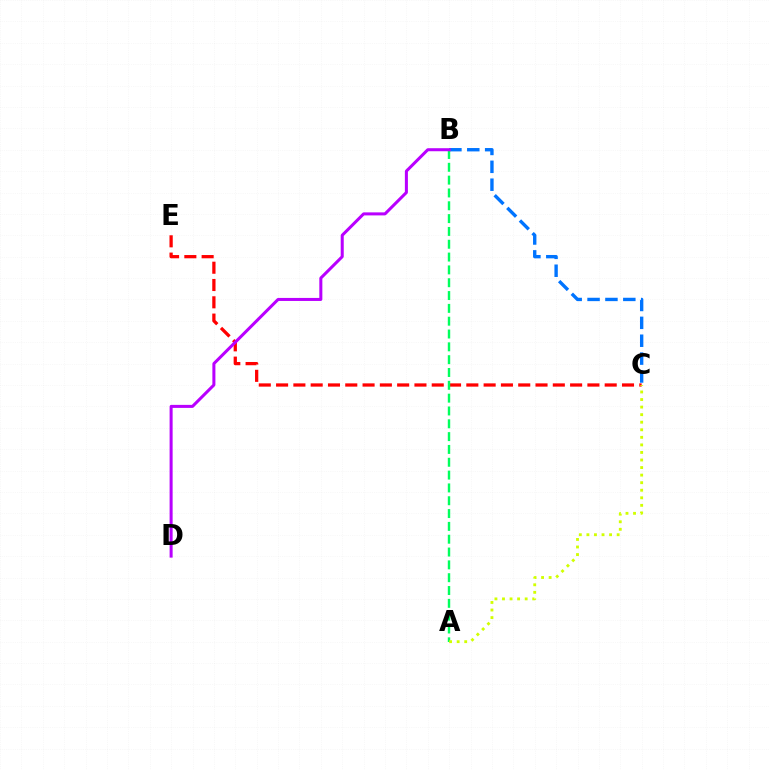{('B', 'C'): [{'color': '#0074ff', 'line_style': 'dashed', 'thickness': 2.43}], ('C', 'E'): [{'color': '#ff0000', 'line_style': 'dashed', 'thickness': 2.35}], ('A', 'B'): [{'color': '#00ff5c', 'line_style': 'dashed', 'thickness': 1.74}], ('B', 'D'): [{'color': '#b900ff', 'line_style': 'solid', 'thickness': 2.18}], ('A', 'C'): [{'color': '#d1ff00', 'line_style': 'dotted', 'thickness': 2.05}]}